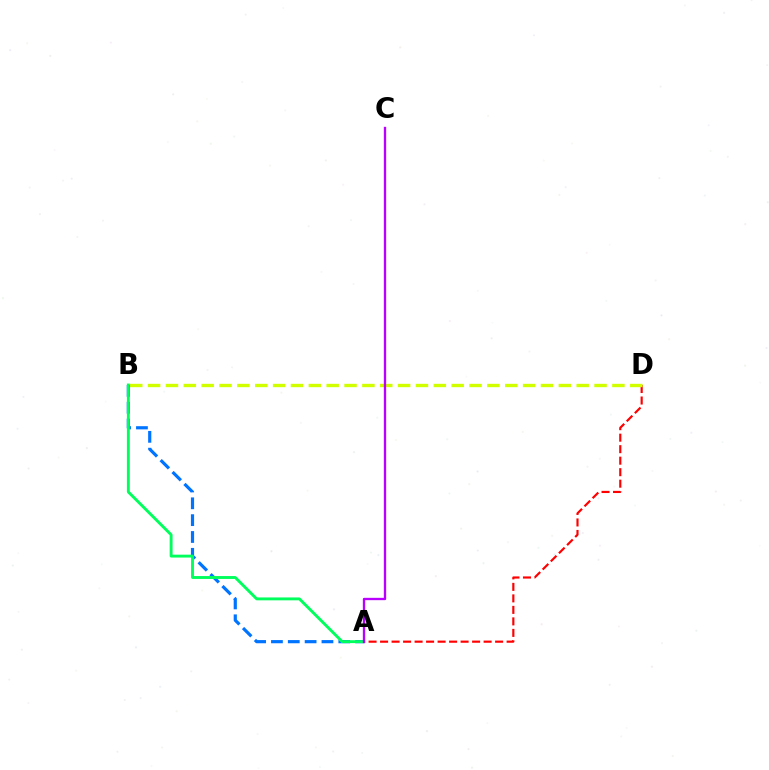{('A', 'D'): [{'color': '#ff0000', 'line_style': 'dashed', 'thickness': 1.56}], ('A', 'B'): [{'color': '#0074ff', 'line_style': 'dashed', 'thickness': 2.29}, {'color': '#00ff5c', 'line_style': 'solid', 'thickness': 2.08}], ('B', 'D'): [{'color': '#d1ff00', 'line_style': 'dashed', 'thickness': 2.43}], ('A', 'C'): [{'color': '#b900ff', 'line_style': 'solid', 'thickness': 1.68}]}